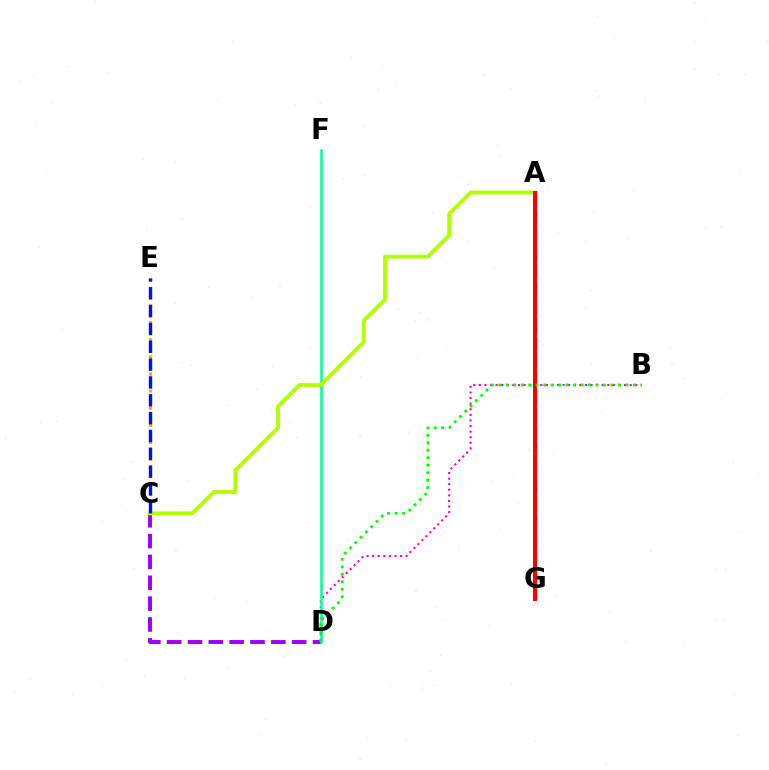{('C', 'E'): [{'color': '#ffa500', 'line_style': 'dotted', 'thickness': 2.32}, {'color': '#0010ff', 'line_style': 'dashed', 'thickness': 2.42}], ('B', 'D'): [{'color': '#ff00bd', 'line_style': 'dotted', 'thickness': 1.52}, {'color': '#08ff00', 'line_style': 'dotted', 'thickness': 2.03}], ('C', 'D'): [{'color': '#9b00ff', 'line_style': 'dashed', 'thickness': 2.83}], ('A', 'G'): [{'color': '#00b5ff', 'line_style': 'dashed', 'thickness': 2.43}, {'color': '#ff0000', 'line_style': 'solid', 'thickness': 2.89}], ('D', 'F'): [{'color': '#00ff9d', 'line_style': 'solid', 'thickness': 1.82}], ('A', 'C'): [{'color': '#b3ff00', 'line_style': 'solid', 'thickness': 2.75}]}